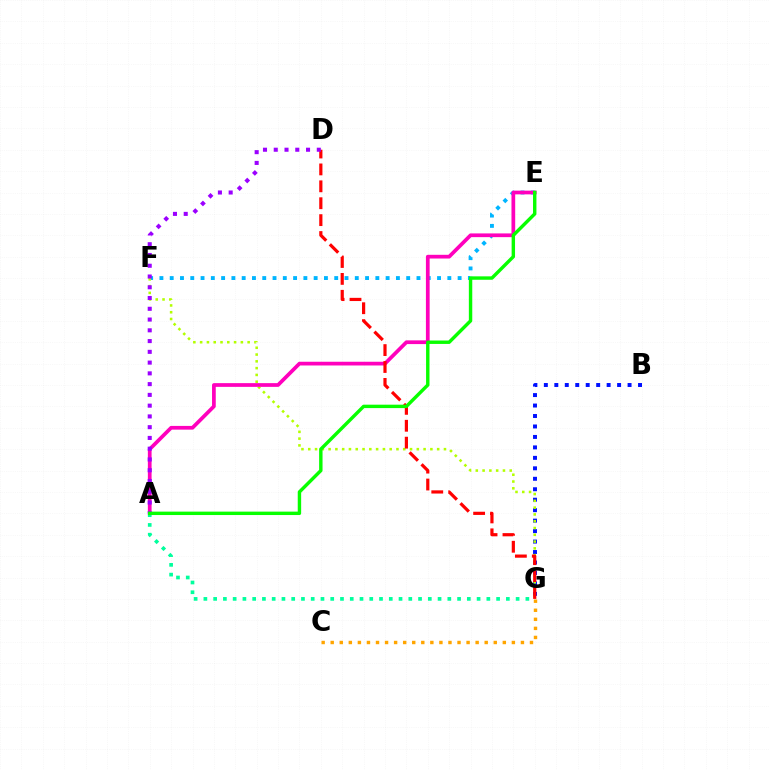{('E', 'F'): [{'color': '#00b5ff', 'line_style': 'dotted', 'thickness': 2.79}], ('B', 'G'): [{'color': '#0010ff', 'line_style': 'dotted', 'thickness': 2.84}], ('F', 'G'): [{'color': '#b3ff00', 'line_style': 'dotted', 'thickness': 1.84}], ('A', 'E'): [{'color': '#ff00bd', 'line_style': 'solid', 'thickness': 2.68}, {'color': '#08ff00', 'line_style': 'solid', 'thickness': 2.46}], ('A', 'G'): [{'color': '#00ff9d', 'line_style': 'dotted', 'thickness': 2.65}], ('D', 'G'): [{'color': '#ff0000', 'line_style': 'dashed', 'thickness': 2.3}], ('A', 'D'): [{'color': '#9b00ff', 'line_style': 'dotted', 'thickness': 2.92}], ('C', 'G'): [{'color': '#ffa500', 'line_style': 'dotted', 'thickness': 2.46}]}